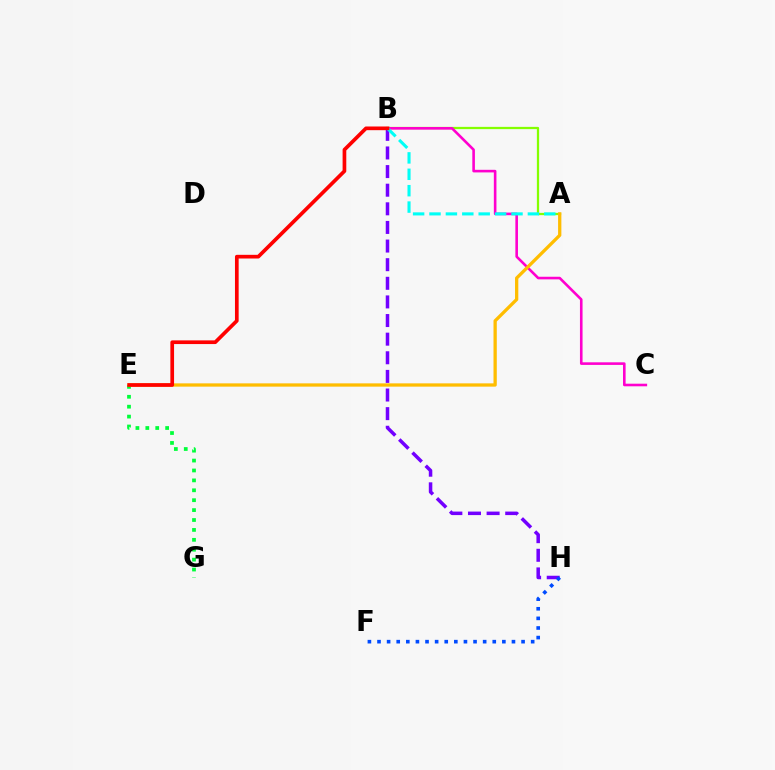{('B', 'H'): [{'color': '#7200ff', 'line_style': 'dashed', 'thickness': 2.53}], ('A', 'B'): [{'color': '#84ff00', 'line_style': 'solid', 'thickness': 1.63}, {'color': '#00fff6', 'line_style': 'dashed', 'thickness': 2.23}], ('B', 'C'): [{'color': '#ff00cf', 'line_style': 'solid', 'thickness': 1.87}], ('E', 'G'): [{'color': '#00ff39', 'line_style': 'dotted', 'thickness': 2.69}], ('A', 'E'): [{'color': '#ffbd00', 'line_style': 'solid', 'thickness': 2.36}], ('F', 'H'): [{'color': '#004bff', 'line_style': 'dotted', 'thickness': 2.61}], ('B', 'E'): [{'color': '#ff0000', 'line_style': 'solid', 'thickness': 2.65}]}